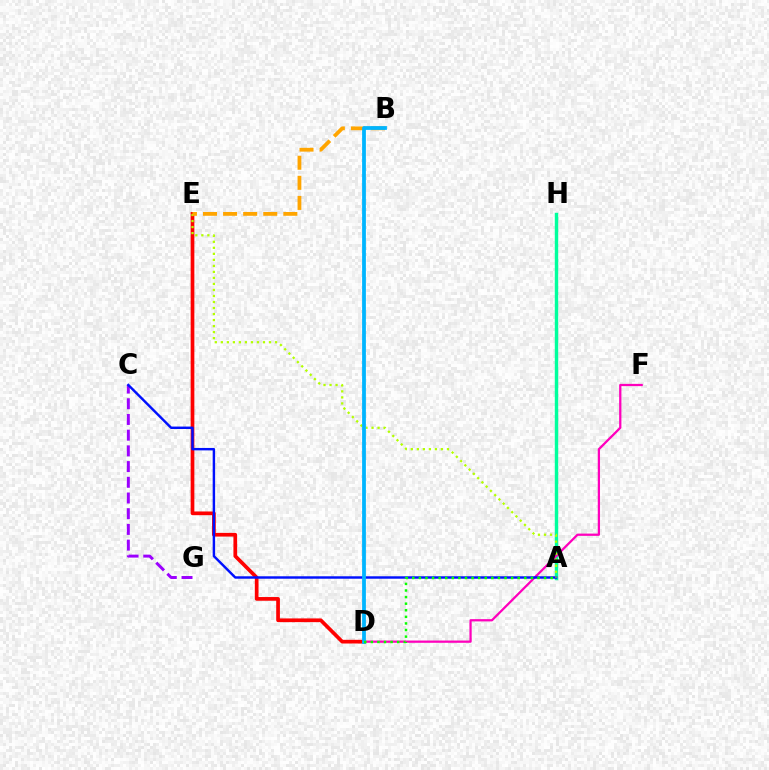{('A', 'H'): [{'color': '#00ff9d', 'line_style': 'solid', 'thickness': 2.46}], ('C', 'G'): [{'color': '#9b00ff', 'line_style': 'dashed', 'thickness': 2.13}], ('D', 'F'): [{'color': '#ff00bd', 'line_style': 'solid', 'thickness': 1.62}], ('D', 'E'): [{'color': '#ff0000', 'line_style': 'solid', 'thickness': 2.66}], ('A', 'C'): [{'color': '#0010ff', 'line_style': 'solid', 'thickness': 1.75}], ('A', 'E'): [{'color': '#b3ff00', 'line_style': 'dotted', 'thickness': 1.64}], ('B', 'E'): [{'color': '#ffa500', 'line_style': 'dashed', 'thickness': 2.73}], ('B', 'D'): [{'color': '#00b5ff', 'line_style': 'solid', 'thickness': 2.72}], ('A', 'D'): [{'color': '#08ff00', 'line_style': 'dotted', 'thickness': 1.79}]}